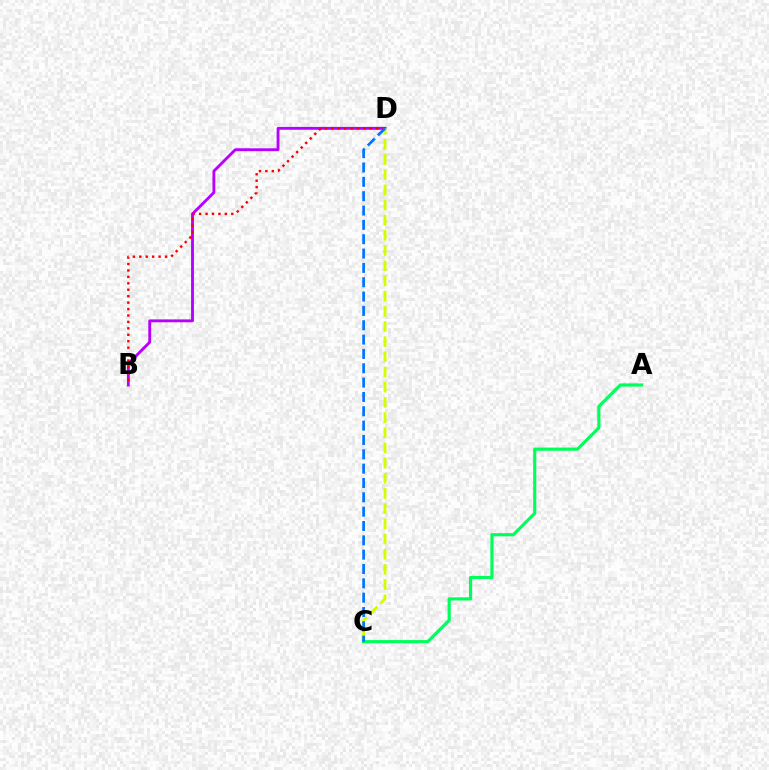{('B', 'D'): [{'color': '#b900ff', 'line_style': 'solid', 'thickness': 2.06}, {'color': '#ff0000', 'line_style': 'dotted', 'thickness': 1.75}], ('C', 'D'): [{'color': '#d1ff00', 'line_style': 'dashed', 'thickness': 2.06}, {'color': '#0074ff', 'line_style': 'dashed', 'thickness': 1.95}], ('A', 'C'): [{'color': '#00ff5c', 'line_style': 'solid', 'thickness': 2.28}]}